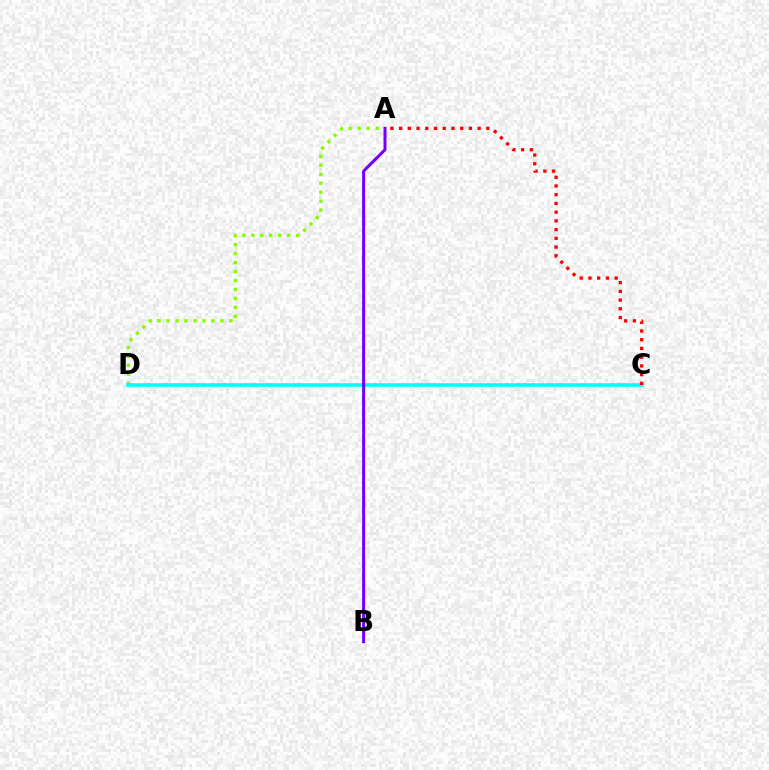{('A', 'D'): [{'color': '#84ff00', 'line_style': 'dotted', 'thickness': 2.44}], ('C', 'D'): [{'color': '#00fff6', 'line_style': 'solid', 'thickness': 2.57}], ('A', 'C'): [{'color': '#ff0000', 'line_style': 'dotted', 'thickness': 2.37}], ('A', 'B'): [{'color': '#7200ff', 'line_style': 'solid', 'thickness': 2.18}]}